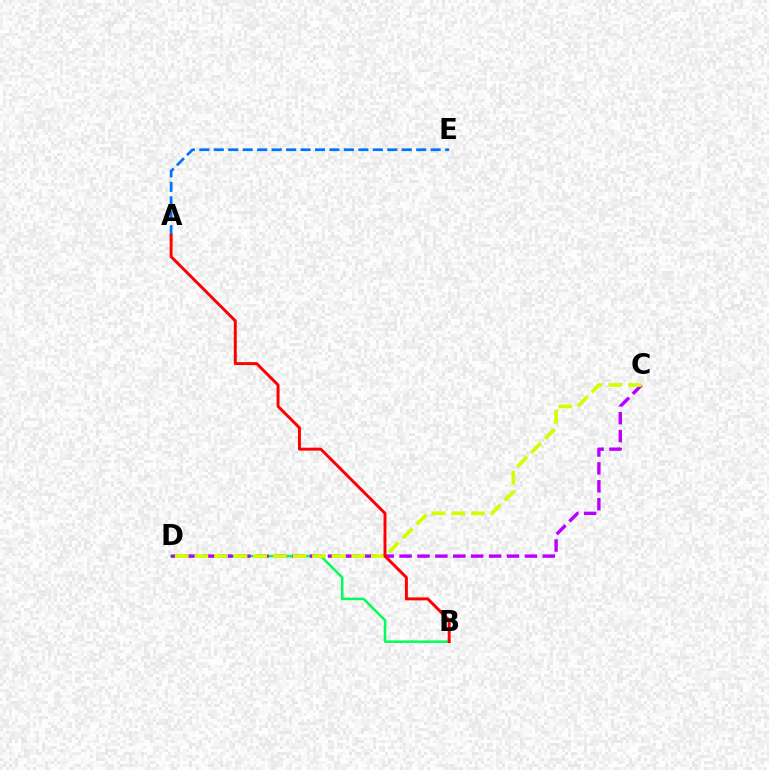{('B', 'D'): [{'color': '#00ff5c', 'line_style': 'solid', 'thickness': 1.82}], ('C', 'D'): [{'color': '#b900ff', 'line_style': 'dashed', 'thickness': 2.43}, {'color': '#d1ff00', 'line_style': 'dashed', 'thickness': 2.66}], ('A', 'E'): [{'color': '#0074ff', 'line_style': 'dashed', 'thickness': 1.96}], ('A', 'B'): [{'color': '#ff0000', 'line_style': 'solid', 'thickness': 2.12}]}